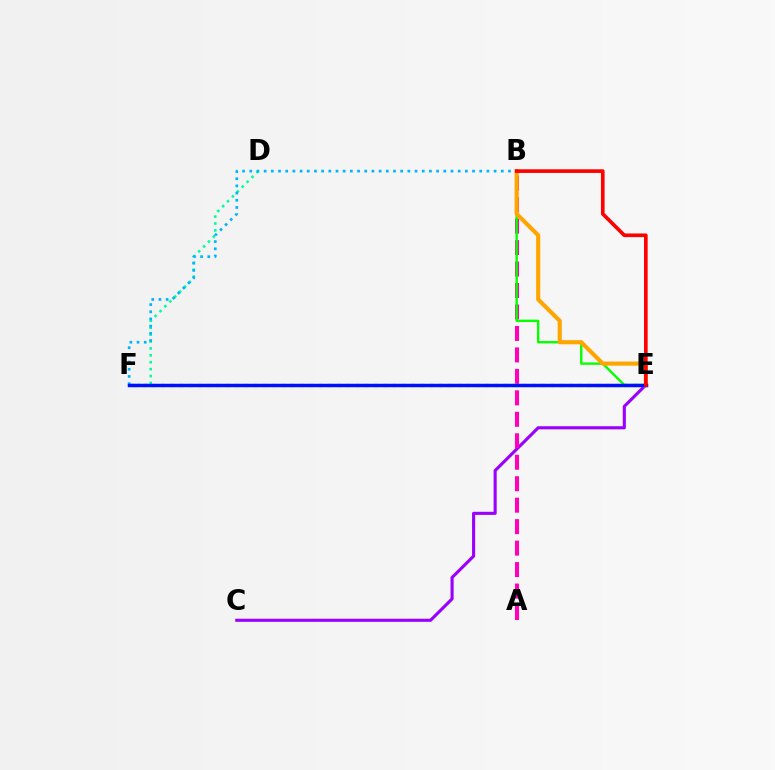{('C', 'E'): [{'color': '#9b00ff', 'line_style': 'solid', 'thickness': 2.24}], ('A', 'B'): [{'color': '#ff00bd', 'line_style': 'dashed', 'thickness': 2.92}], ('E', 'F'): [{'color': '#b3ff00', 'line_style': 'dotted', 'thickness': 2.52}, {'color': '#0010ff', 'line_style': 'solid', 'thickness': 2.5}], ('D', 'F'): [{'color': '#00ff9d', 'line_style': 'dotted', 'thickness': 1.87}], ('B', 'E'): [{'color': '#08ff00', 'line_style': 'solid', 'thickness': 1.72}, {'color': '#ffa500', 'line_style': 'solid', 'thickness': 2.97}, {'color': '#ff0000', 'line_style': 'solid', 'thickness': 2.62}], ('B', 'F'): [{'color': '#00b5ff', 'line_style': 'dotted', 'thickness': 1.95}]}